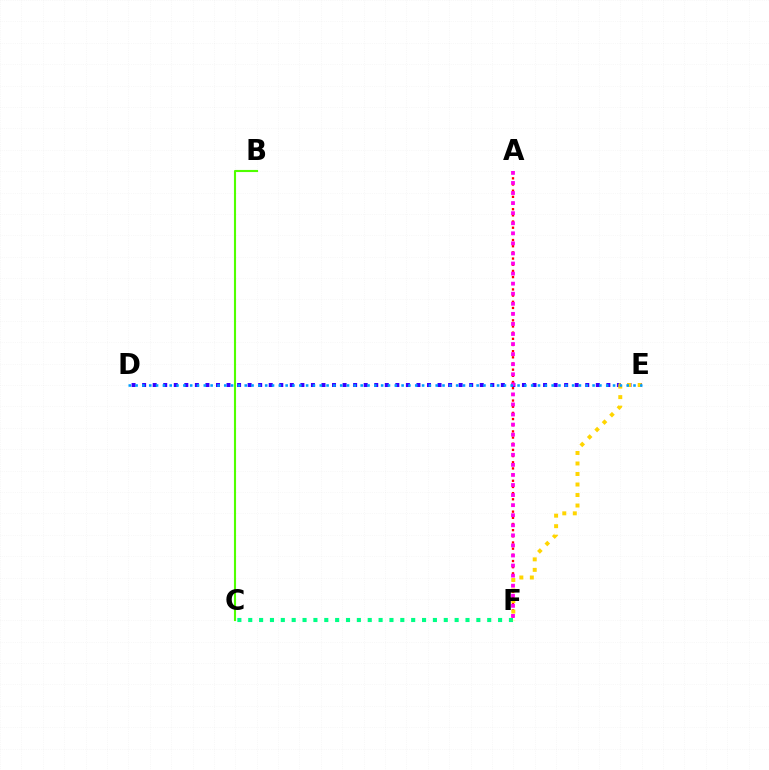{('D', 'E'): [{'color': '#3700ff', 'line_style': 'dotted', 'thickness': 2.87}, {'color': '#009eff', 'line_style': 'dotted', 'thickness': 1.85}], ('A', 'F'): [{'color': '#ff0000', 'line_style': 'dotted', 'thickness': 1.68}, {'color': '#ff00ed', 'line_style': 'dotted', 'thickness': 2.74}], ('B', 'C'): [{'color': '#4fff00', 'line_style': 'solid', 'thickness': 1.52}], ('C', 'F'): [{'color': '#00ff86', 'line_style': 'dotted', 'thickness': 2.95}], ('E', 'F'): [{'color': '#ffd500', 'line_style': 'dotted', 'thickness': 2.86}]}